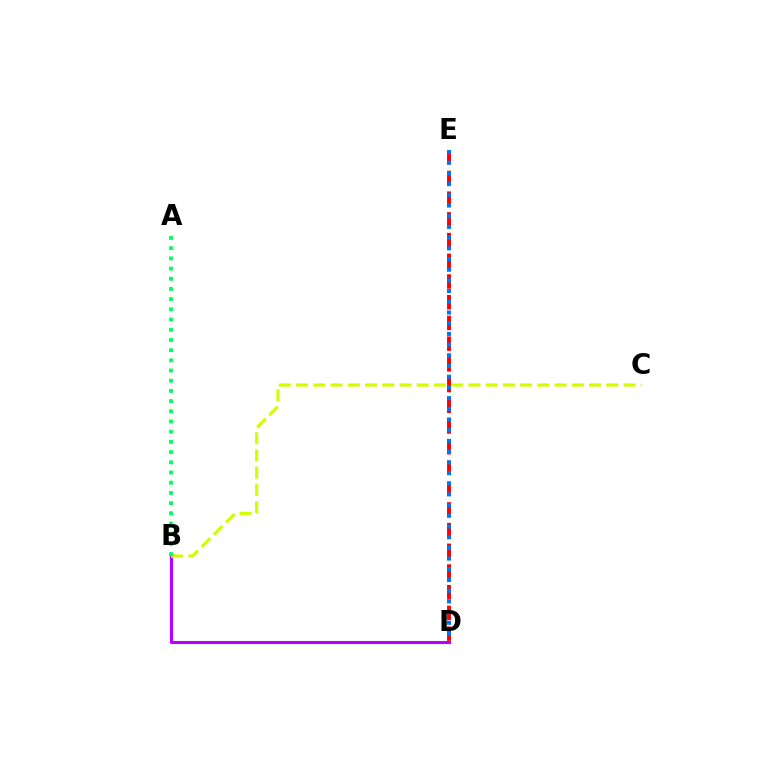{('D', 'E'): [{'color': '#ff0000', 'line_style': 'dashed', 'thickness': 2.81}, {'color': '#0074ff', 'line_style': 'dotted', 'thickness': 2.91}], ('B', 'D'): [{'color': '#b900ff', 'line_style': 'solid', 'thickness': 2.21}], ('B', 'C'): [{'color': '#d1ff00', 'line_style': 'dashed', 'thickness': 2.34}], ('A', 'B'): [{'color': '#00ff5c', 'line_style': 'dotted', 'thickness': 2.77}]}